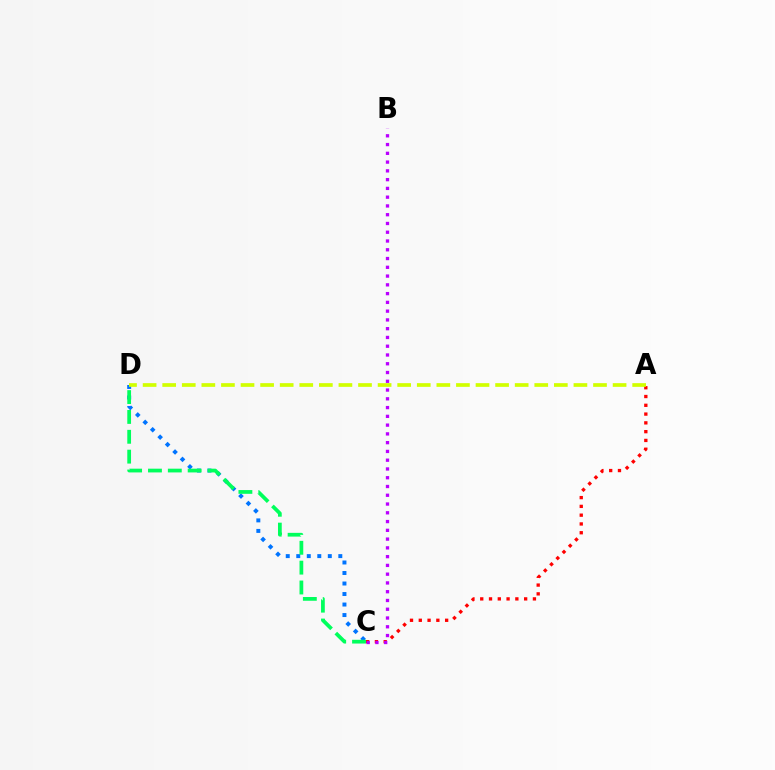{('A', 'C'): [{'color': '#ff0000', 'line_style': 'dotted', 'thickness': 2.39}], ('C', 'D'): [{'color': '#0074ff', 'line_style': 'dotted', 'thickness': 2.86}, {'color': '#00ff5c', 'line_style': 'dashed', 'thickness': 2.7}], ('B', 'C'): [{'color': '#b900ff', 'line_style': 'dotted', 'thickness': 2.38}], ('A', 'D'): [{'color': '#d1ff00', 'line_style': 'dashed', 'thickness': 2.66}]}